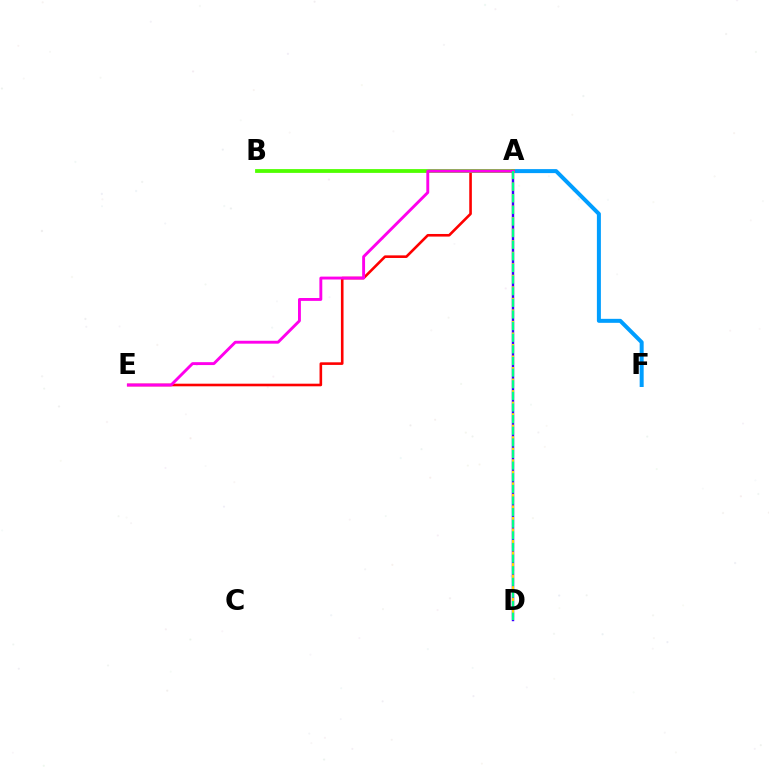{('A', 'D'): [{'color': '#3700ff', 'line_style': 'solid', 'thickness': 1.74}, {'color': '#ffd500', 'line_style': 'dashed', 'thickness': 1.57}, {'color': '#00ff86', 'line_style': 'dashed', 'thickness': 1.58}], ('A', 'F'): [{'color': '#009eff', 'line_style': 'solid', 'thickness': 2.88}], ('A', 'E'): [{'color': '#ff0000', 'line_style': 'solid', 'thickness': 1.88}, {'color': '#ff00ed', 'line_style': 'solid', 'thickness': 2.08}], ('A', 'B'): [{'color': '#4fff00', 'line_style': 'solid', 'thickness': 2.73}]}